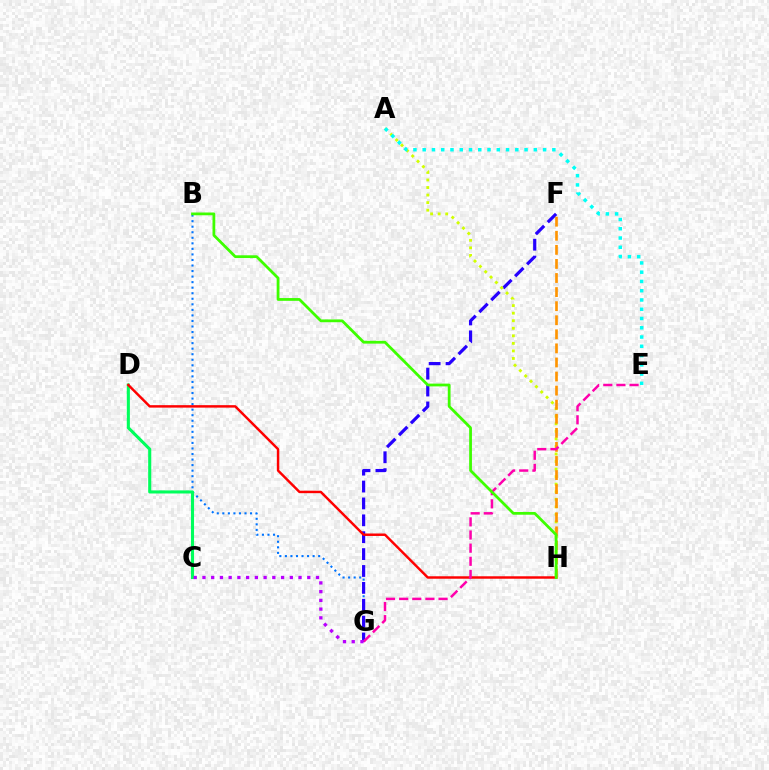{('B', 'G'): [{'color': '#0074ff', 'line_style': 'dotted', 'thickness': 1.51}], ('F', 'G'): [{'color': '#2500ff', 'line_style': 'dashed', 'thickness': 2.29}], ('C', 'D'): [{'color': '#00ff5c', 'line_style': 'solid', 'thickness': 2.22}], ('A', 'H'): [{'color': '#d1ff00', 'line_style': 'dotted', 'thickness': 2.05}], ('D', 'H'): [{'color': '#ff0000', 'line_style': 'solid', 'thickness': 1.77}], ('F', 'H'): [{'color': '#ff9400', 'line_style': 'dashed', 'thickness': 1.91}], ('E', 'G'): [{'color': '#ff00ac', 'line_style': 'dashed', 'thickness': 1.79}], ('C', 'G'): [{'color': '#b900ff', 'line_style': 'dotted', 'thickness': 2.37}], ('B', 'H'): [{'color': '#3dff00', 'line_style': 'solid', 'thickness': 2.0}], ('A', 'E'): [{'color': '#00fff6', 'line_style': 'dotted', 'thickness': 2.52}]}